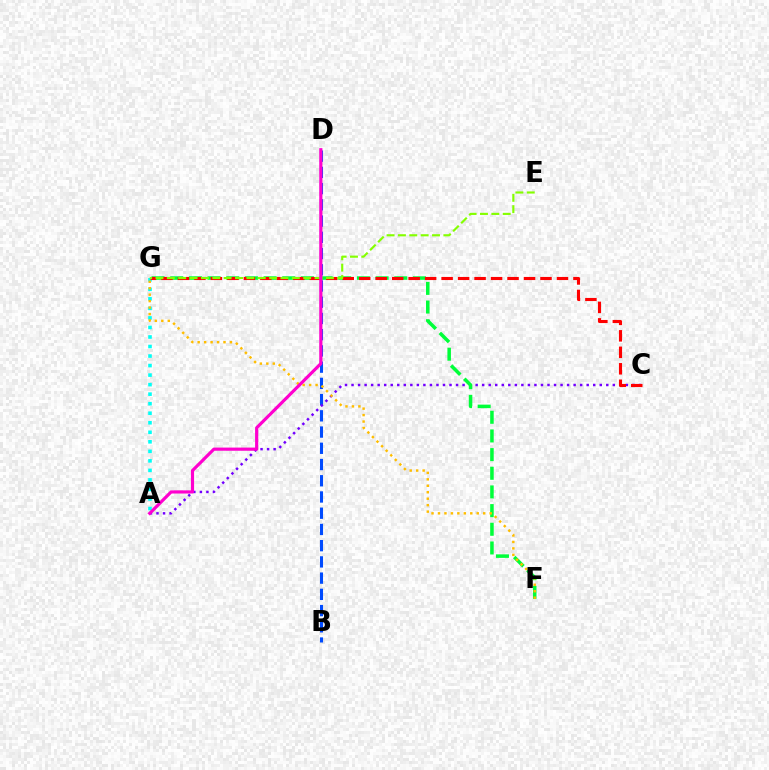{('A', 'G'): [{'color': '#00fff6', 'line_style': 'dotted', 'thickness': 2.59}], ('B', 'D'): [{'color': '#004bff', 'line_style': 'dashed', 'thickness': 2.2}], ('A', 'C'): [{'color': '#7200ff', 'line_style': 'dotted', 'thickness': 1.77}], ('F', 'G'): [{'color': '#00ff39', 'line_style': 'dashed', 'thickness': 2.54}, {'color': '#ffbd00', 'line_style': 'dotted', 'thickness': 1.75}], ('C', 'G'): [{'color': '#ff0000', 'line_style': 'dashed', 'thickness': 2.24}], ('E', 'G'): [{'color': '#84ff00', 'line_style': 'dashed', 'thickness': 1.54}], ('A', 'D'): [{'color': '#ff00cf', 'line_style': 'solid', 'thickness': 2.28}]}